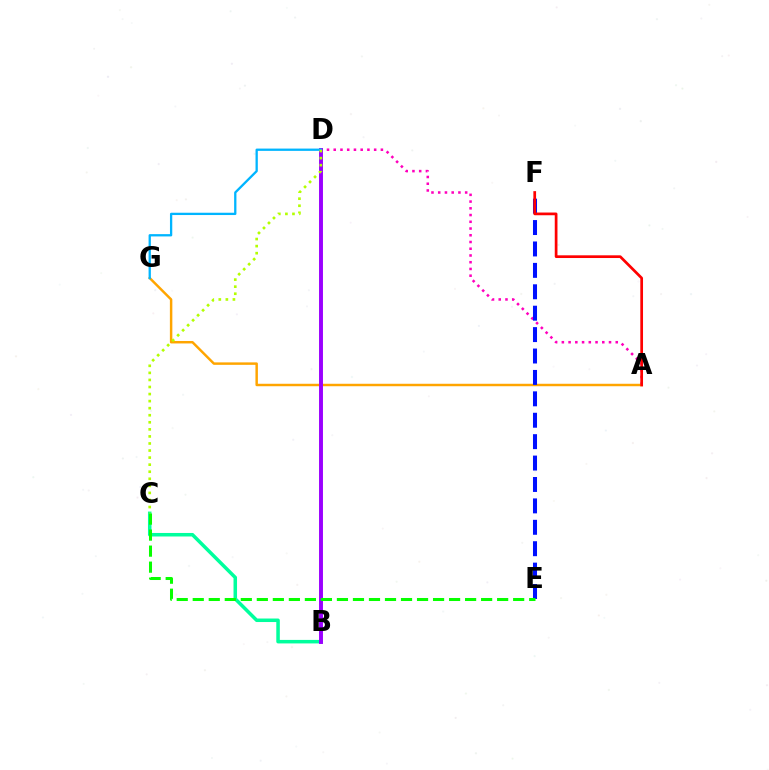{('A', 'D'): [{'color': '#ff00bd', 'line_style': 'dotted', 'thickness': 1.83}], ('A', 'G'): [{'color': '#ffa500', 'line_style': 'solid', 'thickness': 1.77}], ('B', 'C'): [{'color': '#00ff9d', 'line_style': 'solid', 'thickness': 2.53}], ('E', 'F'): [{'color': '#0010ff', 'line_style': 'dashed', 'thickness': 2.91}], ('B', 'D'): [{'color': '#9b00ff', 'line_style': 'solid', 'thickness': 2.82}], ('C', 'E'): [{'color': '#08ff00', 'line_style': 'dashed', 'thickness': 2.18}], ('D', 'G'): [{'color': '#00b5ff', 'line_style': 'solid', 'thickness': 1.65}], ('C', 'D'): [{'color': '#b3ff00', 'line_style': 'dotted', 'thickness': 1.92}], ('A', 'F'): [{'color': '#ff0000', 'line_style': 'solid', 'thickness': 1.95}]}